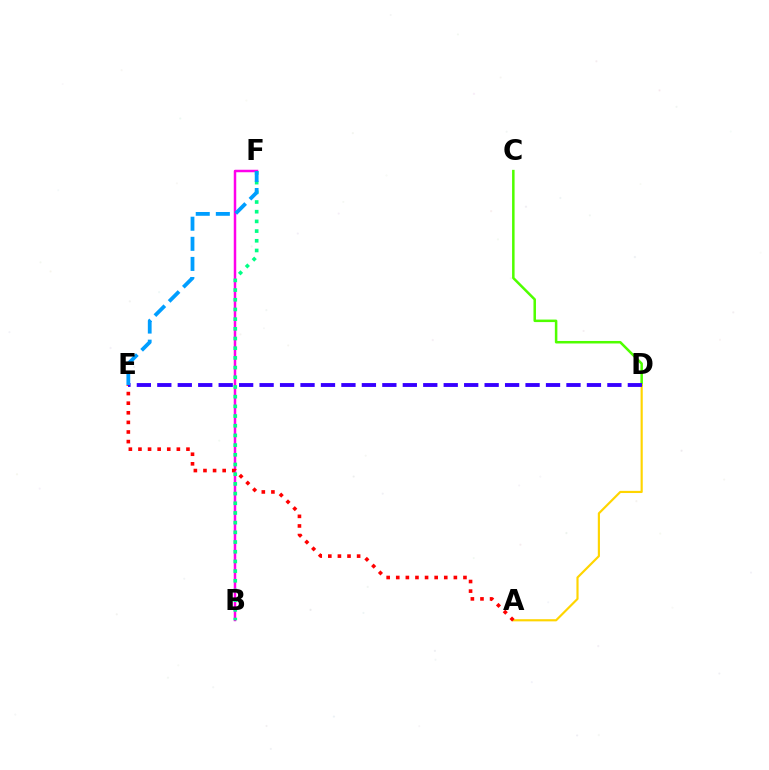{('B', 'F'): [{'color': '#ff00ed', 'line_style': 'solid', 'thickness': 1.8}, {'color': '#00ff86', 'line_style': 'dotted', 'thickness': 2.63}], ('C', 'D'): [{'color': '#4fff00', 'line_style': 'solid', 'thickness': 1.81}], ('A', 'D'): [{'color': '#ffd500', 'line_style': 'solid', 'thickness': 1.56}], ('A', 'E'): [{'color': '#ff0000', 'line_style': 'dotted', 'thickness': 2.61}], ('D', 'E'): [{'color': '#3700ff', 'line_style': 'dashed', 'thickness': 2.78}], ('E', 'F'): [{'color': '#009eff', 'line_style': 'dashed', 'thickness': 2.73}]}